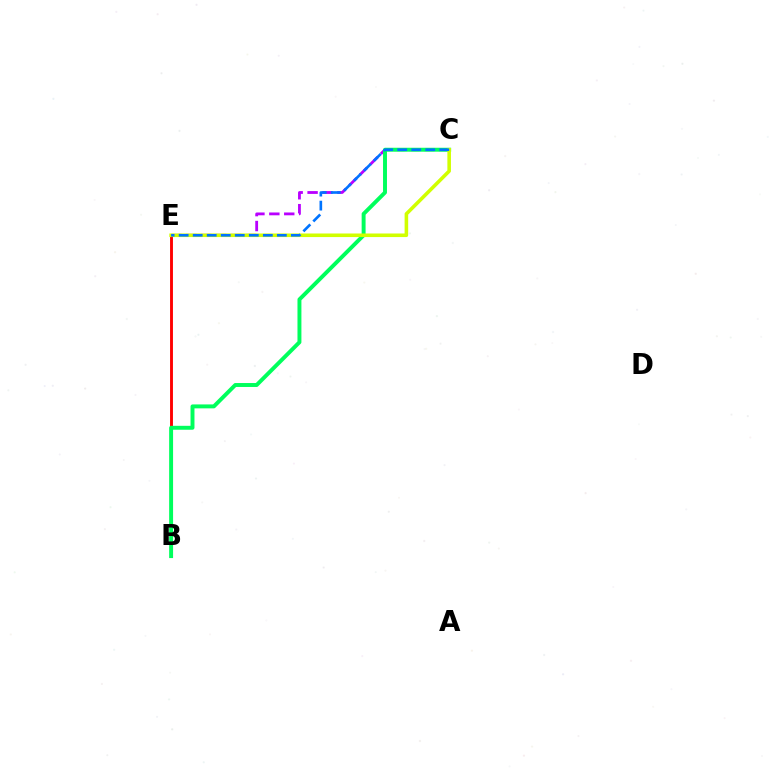{('C', 'E'): [{'color': '#b900ff', 'line_style': 'dashed', 'thickness': 2.03}, {'color': '#d1ff00', 'line_style': 'solid', 'thickness': 2.58}, {'color': '#0074ff', 'line_style': 'dashed', 'thickness': 1.91}], ('B', 'E'): [{'color': '#ff0000', 'line_style': 'solid', 'thickness': 2.08}], ('B', 'C'): [{'color': '#00ff5c', 'line_style': 'solid', 'thickness': 2.83}]}